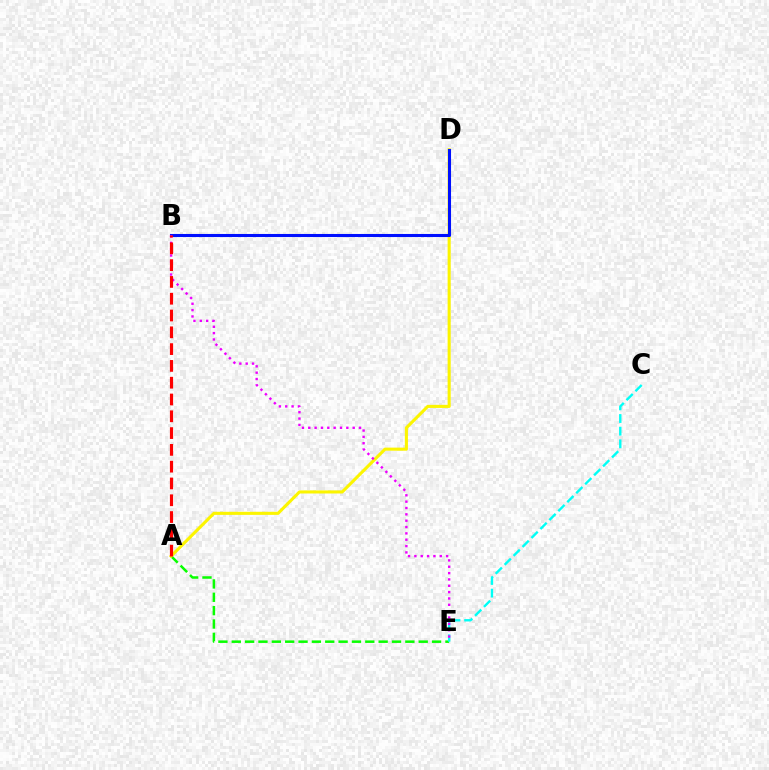{('A', 'E'): [{'color': '#08ff00', 'line_style': 'dashed', 'thickness': 1.81}], ('C', 'E'): [{'color': '#00fff6', 'line_style': 'dashed', 'thickness': 1.72}], ('A', 'D'): [{'color': '#fcf500', 'line_style': 'solid', 'thickness': 2.23}], ('B', 'D'): [{'color': '#0010ff', 'line_style': 'solid', 'thickness': 2.21}], ('B', 'E'): [{'color': '#ee00ff', 'line_style': 'dotted', 'thickness': 1.72}], ('A', 'B'): [{'color': '#ff0000', 'line_style': 'dashed', 'thickness': 2.28}]}